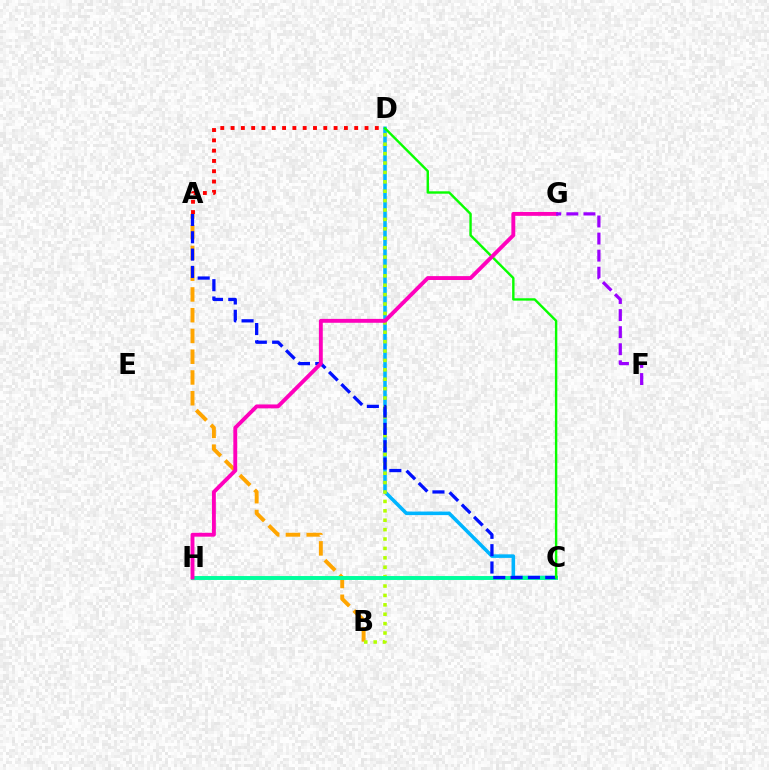{('A', 'B'): [{'color': '#ffa500', 'line_style': 'dashed', 'thickness': 2.82}], ('C', 'D'): [{'color': '#00b5ff', 'line_style': 'solid', 'thickness': 2.56}, {'color': '#08ff00', 'line_style': 'solid', 'thickness': 1.73}], ('B', 'D'): [{'color': '#b3ff00', 'line_style': 'dotted', 'thickness': 2.55}], ('C', 'H'): [{'color': '#00ff9d', 'line_style': 'solid', 'thickness': 2.83}], ('A', 'C'): [{'color': '#0010ff', 'line_style': 'dashed', 'thickness': 2.35}], ('G', 'H'): [{'color': '#ff00bd', 'line_style': 'solid', 'thickness': 2.8}], ('A', 'D'): [{'color': '#ff0000', 'line_style': 'dotted', 'thickness': 2.8}], ('F', 'G'): [{'color': '#9b00ff', 'line_style': 'dashed', 'thickness': 2.32}]}